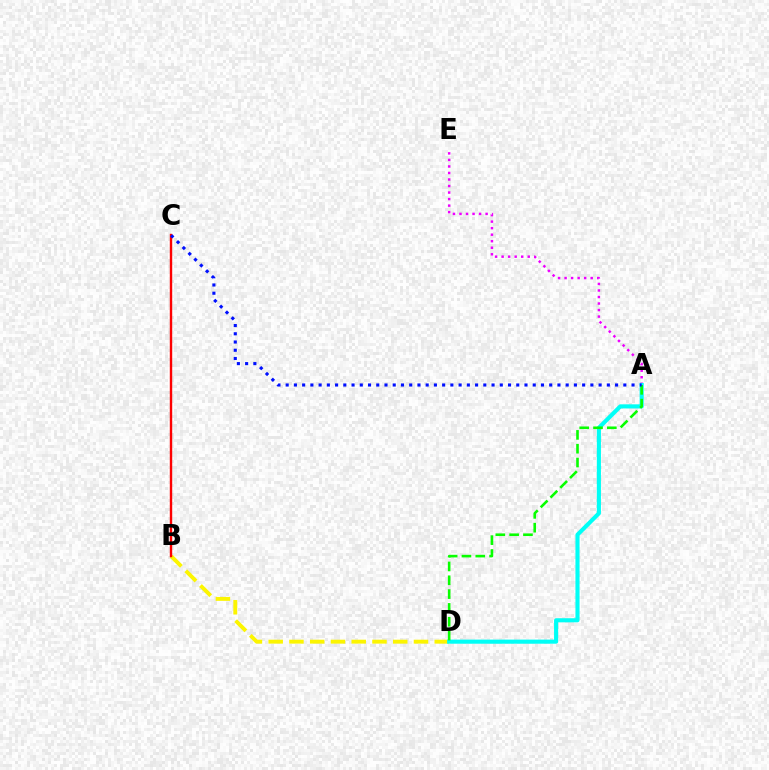{('B', 'D'): [{'color': '#fcf500', 'line_style': 'dashed', 'thickness': 2.82}], ('B', 'C'): [{'color': '#ff0000', 'line_style': 'solid', 'thickness': 1.73}], ('A', 'E'): [{'color': '#ee00ff', 'line_style': 'dotted', 'thickness': 1.77}], ('A', 'D'): [{'color': '#00fff6', 'line_style': 'solid', 'thickness': 2.96}, {'color': '#08ff00', 'line_style': 'dashed', 'thickness': 1.88}], ('A', 'C'): [{'color': '#0010ff', 'line_style': 'dotted', 'thickness': 2.24}]}